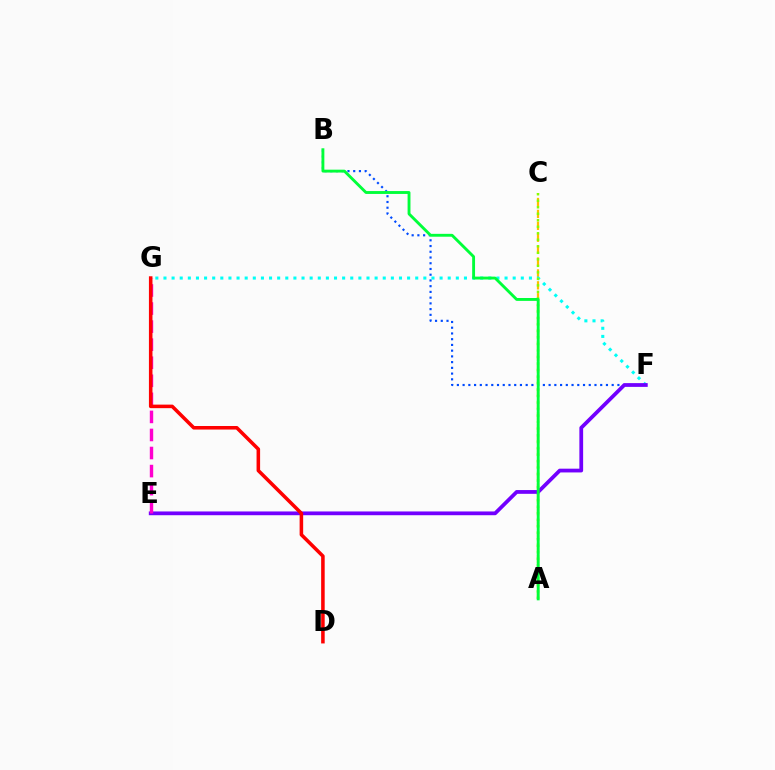{('A', 'C'): [{'color': '#ffbd00', 'line_style': 'dashed', 'thickness': 1.62}, {'color': '#84ff00', 'line_style': 'dotted', 'thickness': 1.77}], ('B', 'F'): [{'color': '#004bff', 'line_style': 'dotted', 'thickness': 1.56}], ('F', 'G'): [{'color': '#00fff6', 'line_style': 'dotted', 'thickness': 2.21}], ('E', 'F'): [{'color': '#7200ff', 'line_style': 'solid', 'thickness': 2.71}], ('A', 'B'): [{'color': '#00ff39', 'line_style': 'solid', 'thickness': 2.07}], ('E', 'G'): [{'color': '#ff00cf', 'line_style': 'dashed', 'thickness': 2.45}], ('D', 'G'): [{'color': '#ff0000', 'line_style': 'solid', 'thickness': 2.55}]}